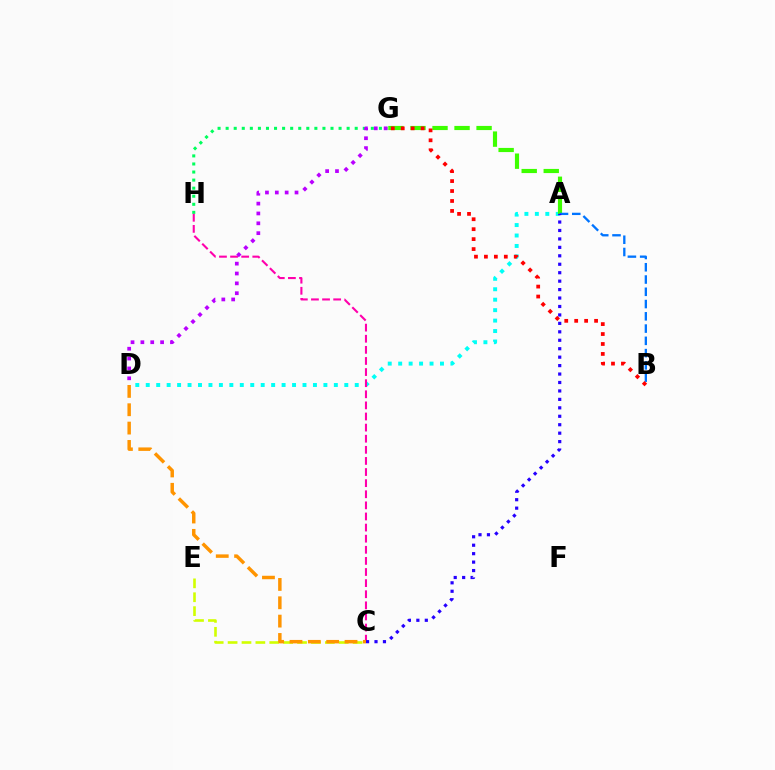{('A', 'D'): [{'color': '#00fff6', 'line_style': 'dotted', 'thickness': 2.84}], ('C', 'E'): [{'color': '#d1ff00', 'line_style': 'dashed', 'thickness': 1.89}], ('A', 'G'): [{'color': '#3dff00', 'line_style': 'dashed', 'thickness': 2.99}], ('G', 'H'): [{'color': '#00ff5c', 'line_style': 'dotted', 'thickness': 2.19}], ('A', 'B'): [{'color': '#0074ff', 'line_style': 'dashed', 'thickness': 1.67}], ('C', 'H'): [{'color': '#ff00ac', 'line_style': 'dashed', 'thickness': 1.51}], ('A', 'C'): [{'color': '#2500ff', 'line_style': 'dotted', 'thickness': 2.29}], ('B', 'G'): [{'color': '#ff0000', 'line_style': 'dotted', 'thickness': 2.7}], ('C', 'D'): [{'color': '#ff9400', 'line_style': 'dashed', 'thickness': 2.49}], ('D', 'G'): [{'color': '#b900ff', 'line_style': 'dotted', 'thickness': 2.68}]}